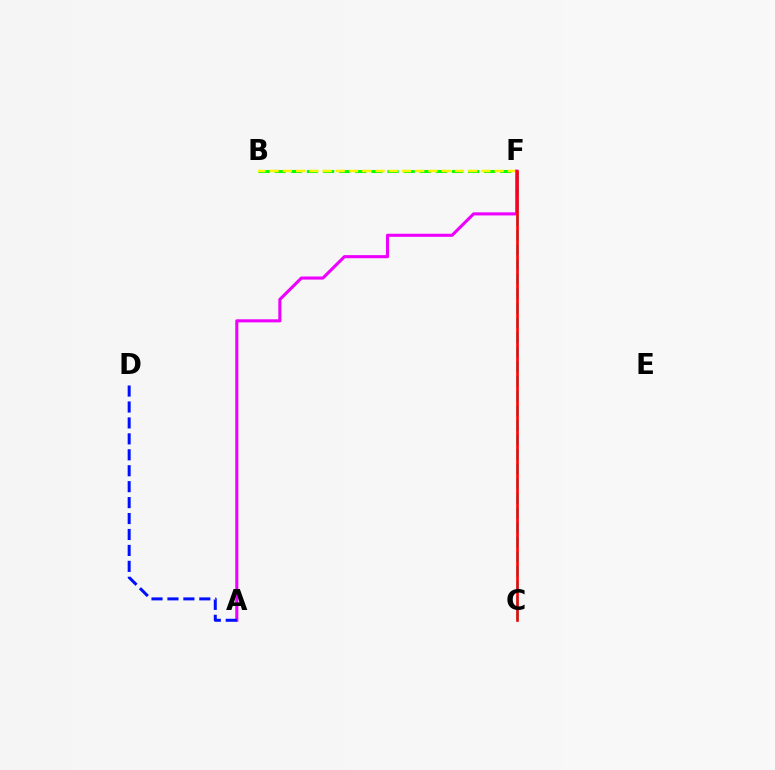{('B', 'F'): [{'color': '#08ff00', 'line_style': 'dashed', 'thickness': 2.19}, {'color': '#fcf500', 'line_style': 'dashed', 'thickness': 1.8}], ('C', 'F'): [{'color': '#00fff6', 'line_style': 'dashed', 'thickness': 1.99}, {'color': '#ff0000', 'line_style': 'solid', 'thickness': 1.89}], ('A', 'F'): [{'color': '#ee00ff', 'line_style': 'solid', 'thickness': 2.22}], ('A', 'D'): [{'color': '#0010ff', 'line_style': 'dashed', 'thickness': 2.16}]}